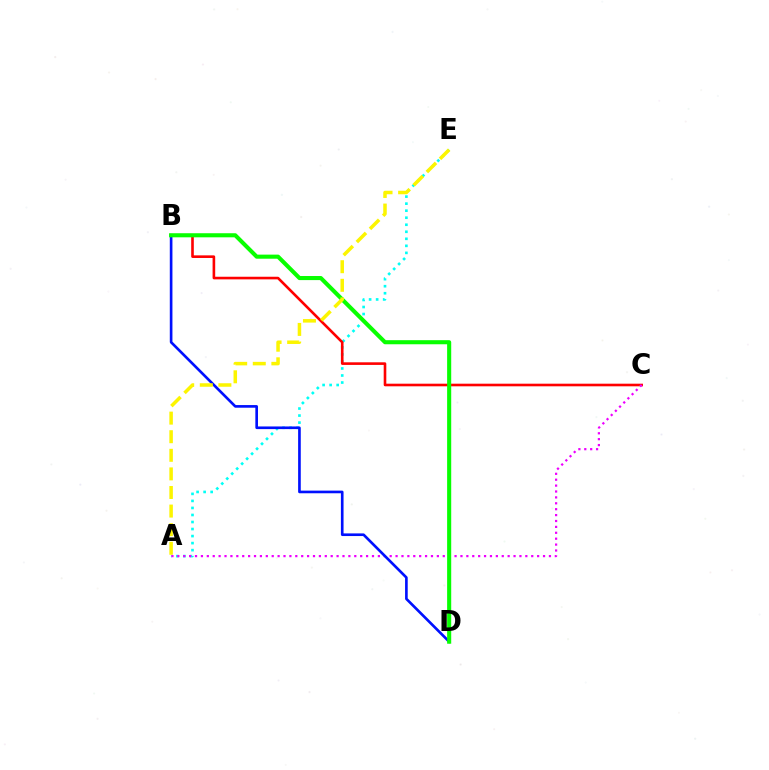{('A', 'E'): [{'color': '#00fff6', 'line_style': 'dotted', 'thickness': 1.91}, {'color': '#fcf500', 'line_style': 'dashed', 'thickness': 2.53}], ('B', 'C'): [{'color': '#ff0000', 'line_style': 'solid', 'thickness': 1.88}], ('A', 'C'): [{'color': '#ee00ff', 'line_style': 'dotted', 'thickness': 1.6}], ('B', 'D'): [{'color': '#0010ff', 'line_style': 'solid', 'thickness': 1.91}, {'color': '#08ff00', 'line_style': 'solid', 'thickness': 2.94}]}